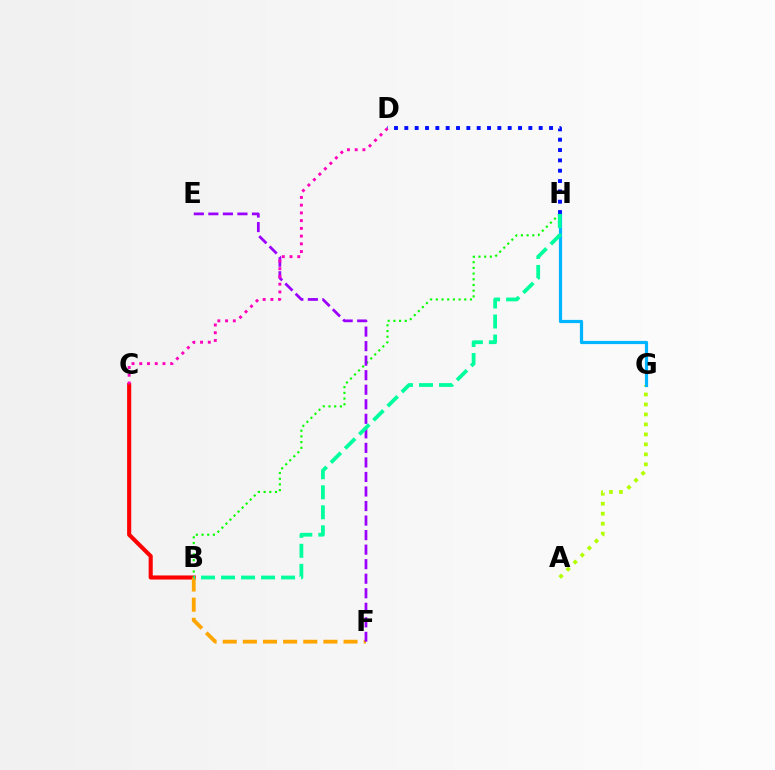{('A', 'G'): [{'color': '#b3ff00', 'line_style': 'dotted', 'thickness': 2.71}], ('G', 'H'): [{'color': '#00b5ff', 'line_style': 'solid', 'thickness': 2.3}], ('B', 'C'): [{'color': '#ff0000', 'line_style': 'solid', 'thickness': 2.95}], ('B', 'H'): [{'color': '#08ff00', 'line_style': 'dotted', 'thickness': 1.55}, {'color': '#00ff9d', 'line_style': 'dashed', 'thickness': 2.72}], ('B', 'F'): [{'color': '#ffa500', 'line_style': 'dashed', 'thickness': 2.74}], ('E', 'F'): [{'color': '#9b00ff', 'line_style': 'dashed', 'thickness': 1.97}], ('D', 'H'): [{'color': '#0010ff', 'line_style': 'dotted', 'thickness': 2.81}], ('C', 'D'): [{'color': '#ff00bd', 'line_style': 'dotted', 'thickness': 2.1}]}